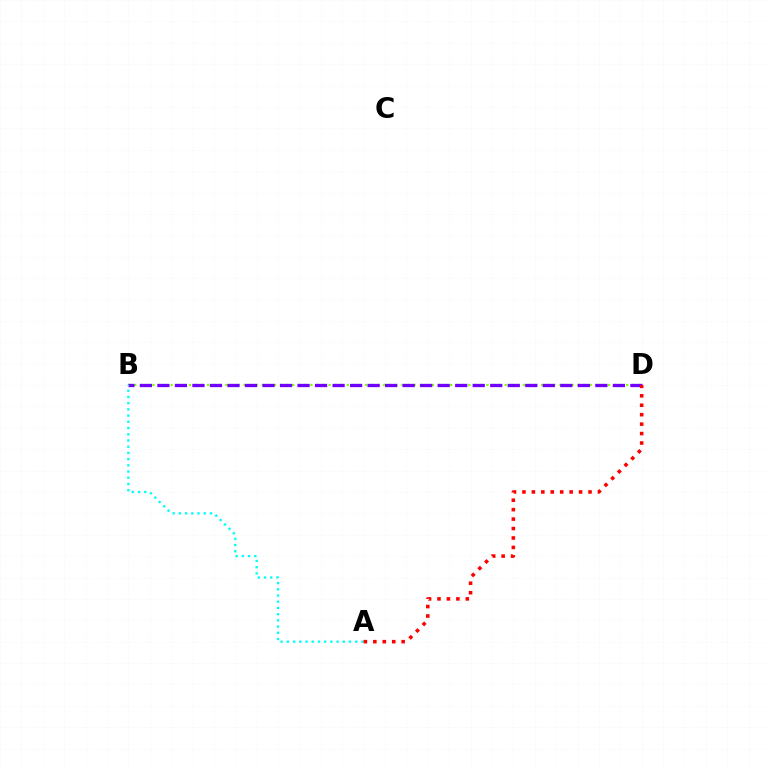{('B', 'D'): [{'color': '#84ff00', 'line_style': 'dotted', 'thickness': 1.65}, {'color': '#7200ff', 'line_style': 'dashed', 'thickness': 2.38}], ('A', 'B'): [{'color': '#00fff6', 'line_style': 'dotted', 'thickness': 1.69}], ('A', 'D'): [{'color': '#ff0000', 'line_style': 'dotted', 'thickness': 2.56}]}